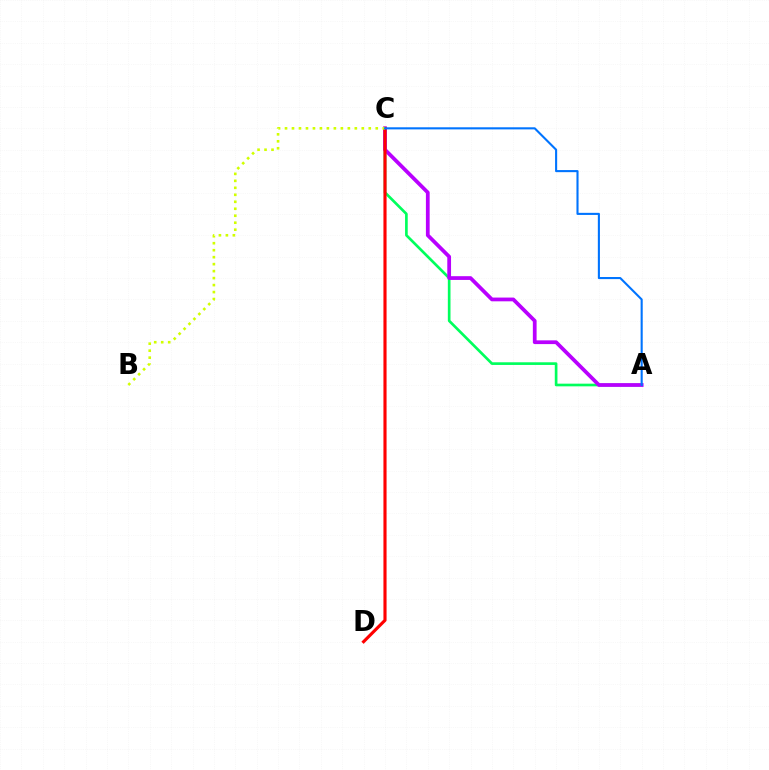{('A', 'C'): [{'color': '#00ff5c', 'line_style': 'solid', 'thickness': 1.92}, {'color': '#b900ff', 'line_style': 'solid', 'thickness': 2.7}, {'color': '#0074ff', 'line_style': 'solid', 'thickness': 1.51}], ('C', 'D'): [{'color': '#ff0000', 'line_style': 'solid', 'thickness': 2.26}], ('B', 'C'): [{'color': '#d1ff00', 'line_style': 'dotted', 'thickness': 1.9}]}